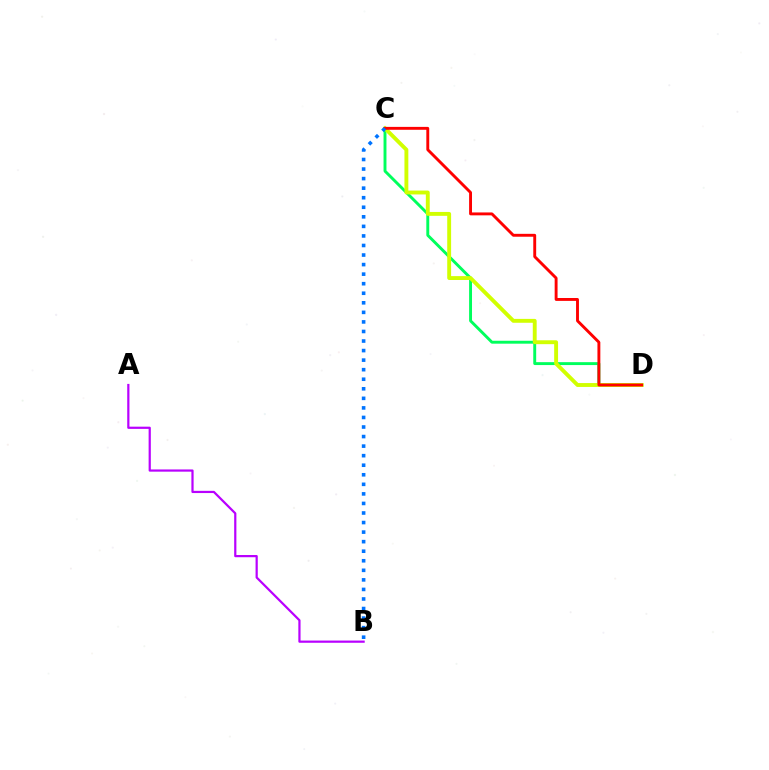{('C', 'D'): [{'color': '#00ff5c', 'line_style': 'solid', 'thickness': 2.1}, {'color': '#d1ff00', 'line_style': 'solid', 'thickness': 2.8}, {'color': '#ff0000', 'line_style': 'solid', 'thickness': 2.08}], ('A', 'B'): [{'color': '#b900ff', 'line_style': 'solid', 'thickness': 1.59}], ('B', 'C'): [{'color': '#0074ff', 'line_style': 'dotted', 'thickness': 2.6}]}